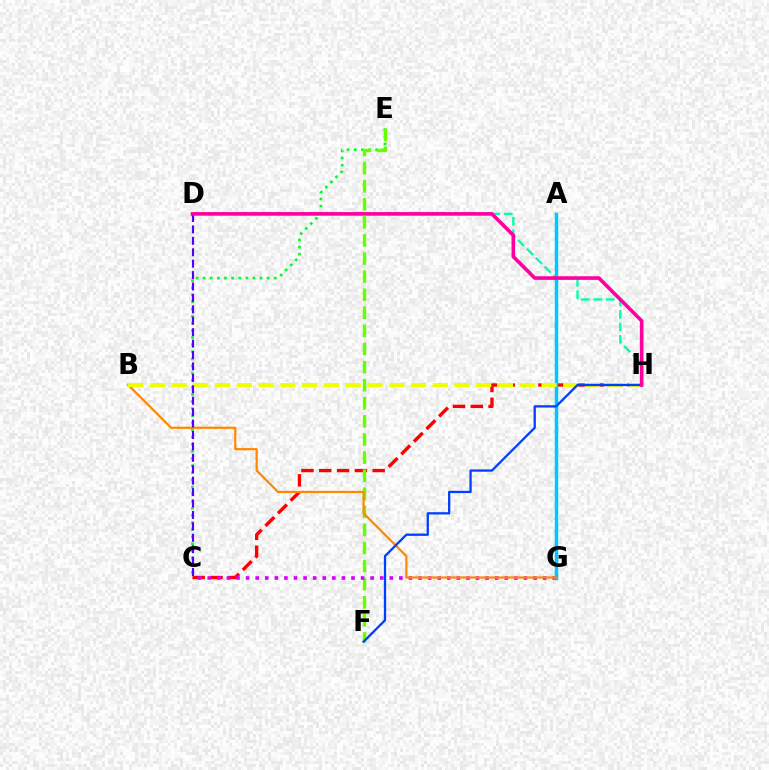{('C', 'H'): [{'color': '#ff0000', 'line_style': 'dashed', 'thickness': 2.42}], ('C', 'E'): [{'color': '#00ff27', 'line_style': 'dotted', 'thickness': 1.93}], ('E', 'F'): [{'color': '#66ff00', 'line_style': 'dashed', 'thickness': 2.46}], ('D', 'H'): [{'color': '#00ffaf', 'line_style': 'dashed', 'thickness': 1.7}, {'color': '#ff00a0', 'line_style': 'solid', 'thickness': 2.61}], ('C', 'G'): [{'color': '#d600ff', 'line_style': 'dotted', 'thickness': 2.6}], ('A', 'G'): [{'color': '#00c7ff', 'line_style': 'solid', 'thickness': 2.5}], ('B', 'G'): [{'color': '#ff8800', 'line_style': 'solid', 'thickness': 1.59}], ('B', 'H'): [{'color': '#eeff00', 'line_style': 'dashed', 'thickness': 2.96}], ('C', 'D'): [{'color': '#4f00ff', 'line_style': 'dashed', 'thickness': 1.55}], ('F', 'H'): [{'color': '#003fff', 'line_style': 'solid', 'thickness': 1.65}]}